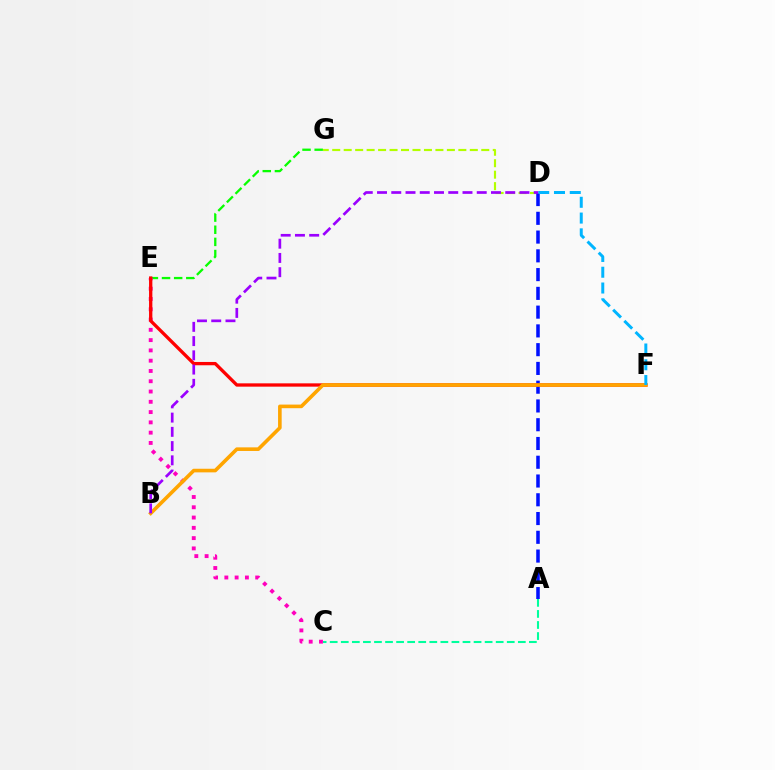{('A', 'C'): [{'color': '#00ff9d', 'line_style': 'dashed', 'thickness': 1.5}], ('E', 'G'): [{'color': '#08ff00', 'line_style': 'dashed', 'thickness': 1.65}], ('D', 'G'): [{'color': '#b3ff00', 'line_style': 'dashed', 'thickness': 1.56}], ('C', 'E'): [{'color': '#ff00bd', 'line_style': 'dotted', 'thickness': 2.79}], ('A', 'D'): [{'color': '#0010ff', 'line_style': 'dashed', 'thickness': 2.55}], ('E', 'F'): [{'color': '#ff0000', 'line_style': 'solid', 'thickness': 2.38}], ('B', 'F'): [{'color': '#ffa500', 'line_style': 'solid', 'thickness': 2.6}], ('D', 'F'): [{'color': '#00b5ff', 'line_style': 'dashed', 'thickness': 2.14}], ('B', 'D'): [{'color': '#9b00ff', 'line_style': 'dashed', 'thickness': 1.94}]}